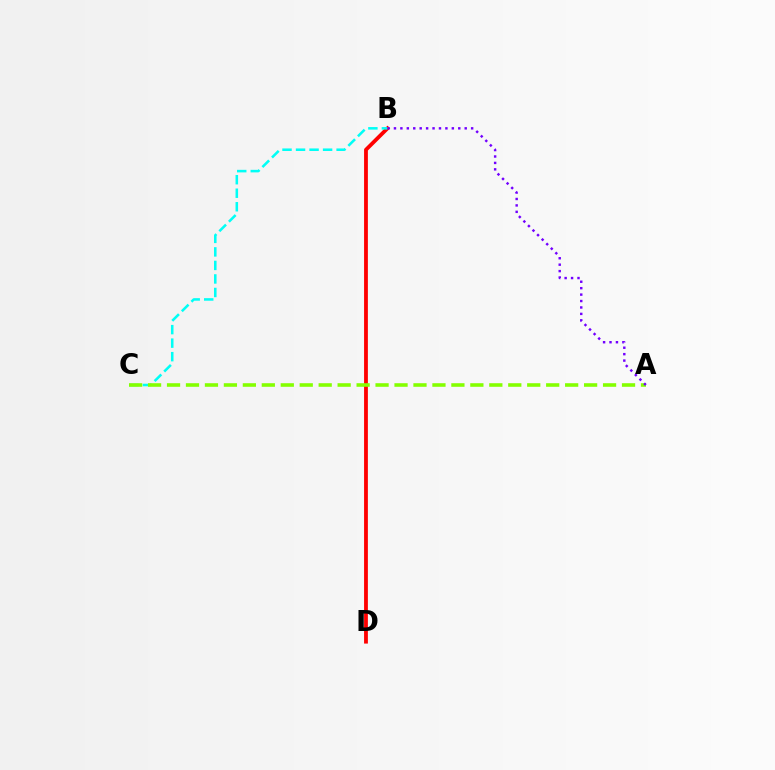{('B', 'D'): [{'color': '#ff0000', 'line_style': 'solid', 'thickness': 2.74}], ('B', 'C'): [{'color': '#00fff6', 'line_style': 'dashed', 'thickness': 1.84}], ('A', 'C'): [{'color': '#84ff00', 'line_style': 'dashed', 'thickness': 2.58}], ('A', 'B'): [{'color': '#7200ff', 'line_style': 'dotted', 'thickness': 1.75}]}